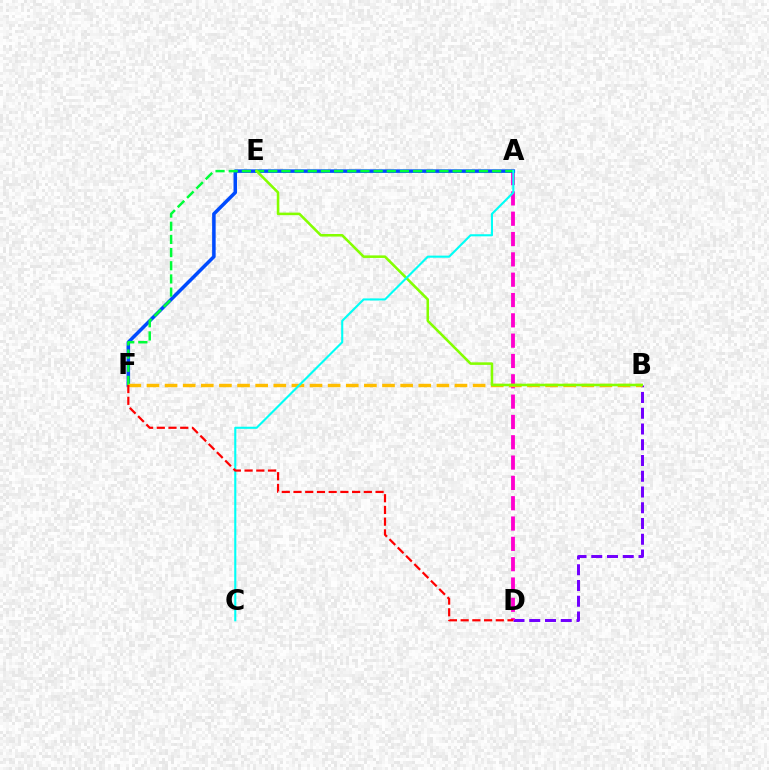{('B', 'D'): [{'color': '#7200ff', 'line_style': 'dashed', 'thickness': 2.14}], ('A', 'D'): [{'color': '#ff00cf', 'line_style': 'dashed', 'thickness': 2.76}], ('A', 'F'): [{'color': '#004bff', 'line_style': 'solid', 'thickness': 2.54}, {'color': '#00ff39', 'line_style': 'dashed', 'thickness': 1.79}], ('B', 'F'): [{'color': '#ffbd00', 'line_style': 'dashed', 'thickness': 2.46}], ('B', 'E'): [{'color': '#84ff00', 'line_style': 'solid', 'thickness': 1.84}], ('A', 'C'): [{'color': '#00fff6', 'line_style': 'solid', 'thickness': 1.51}], ('D', 'F'): [{'color': '#ff0000', 'line_style': 'dashed', 'thickness': 1.59}]}